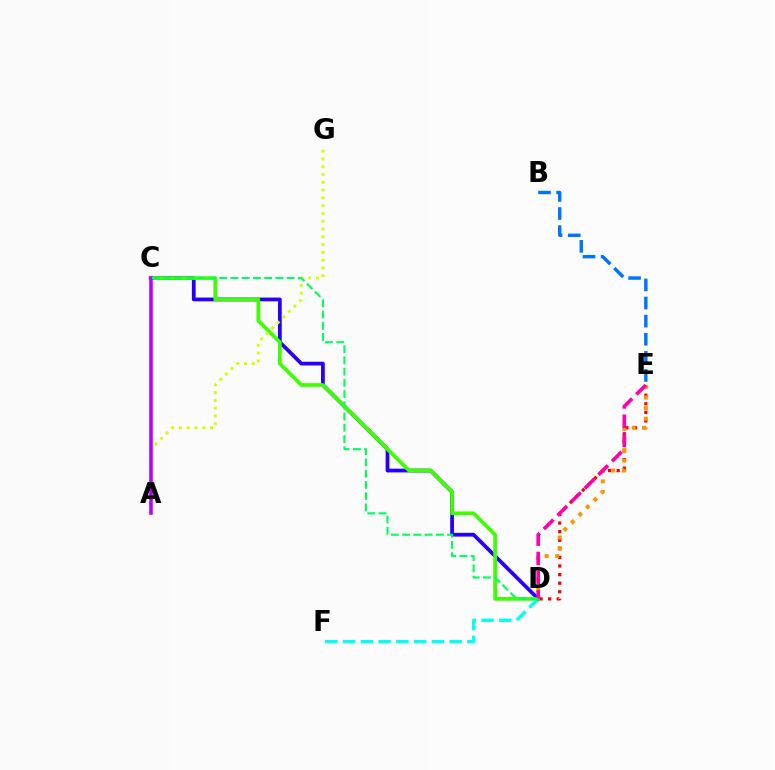{('D', 'F'): [{'color': '#00fff6', 'line_style': 'dashed', 'thickness': 2.41}], ('D', 'E'): [{'color': '#ff0000', 'line_style': 'dotted', 'thickness': 2.33}, {'color': '#ff9400', 'line_style': 'dotted', 'thickness': 2.87}, {'color': '#ff00ac', 'line_style': 'dashed', 'thickness': 2.61}], ('C', 'D'): [{'color': '#2500ff', 'line_style': 'solid', 'thickness': 2.7}, {'color': '#3dff00', 'line_style': 'solid', 'thickness': 2.67}, {'color': '#00ff5c', 'line_style': 'dashed', 'thickness': 1.53}], ('A', 'G'): [{'color': '#d1ff00', 'line_style': 'dotted', 'thickness': 2.11}], ('B', 'E'): [{'color': '#0074ff', 'line_style': 'dashed', 'thickness': 2.46}], ('A', 'C'): [{'color': '#b900ff', 'line_style': 'solid', 'thickness': 2.54}]}